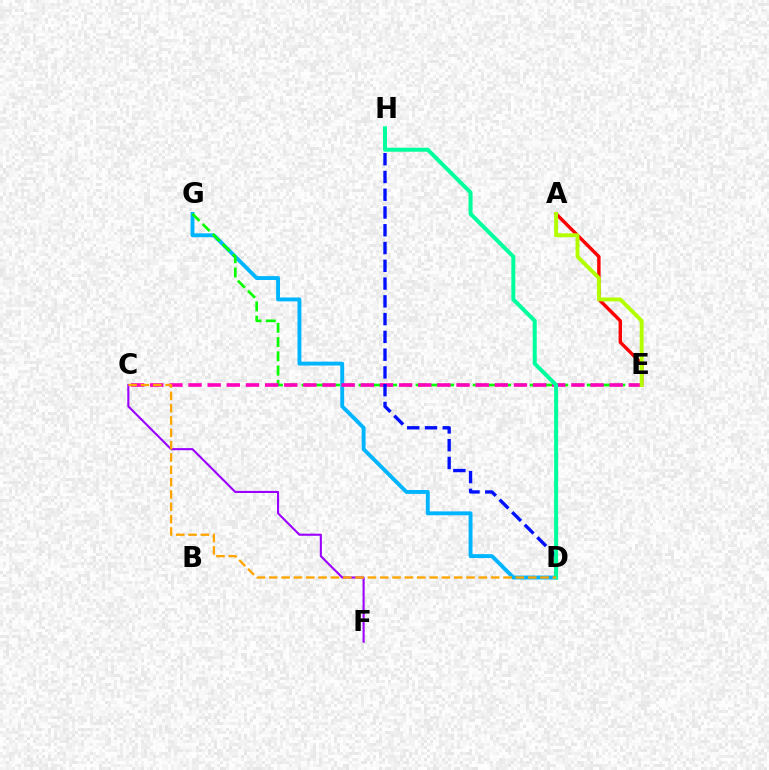{('D', 'G'): [{'color': '#00b5ff', 'line_style': 'solid', 'thickness': 2.8}], ('E', 'G'): [{'color': '#08ff00', 'line_style': 'dashed', 'thickness': 1.94}], ('C', 'E'): [{'color': '#ff00bd', 'line_style': 'dashed', 'thickness': 2.6}], ('A', 'E'): [{'color': '#ff0000', 'line_style': 'solid', 'thickness': 2.46}, {'color': '#b3ff00', 'line_style': 'solid', 'thickness': 2.79}], ('D', 'H'): [{'color': '#0010ff', 'line_style': 'dashed', 'thickness': 2.41}, {'color': '#00ff9d', 'line_style': 'solid', 'thickness': 2.88}], ('C', 'F'): [{'color': '#9b00ff', 'line_style': 'solid', 'thickness': 1.52}], ('C', 'D'): [{'color': '#ffa500', 'line_style': 'dashed', 'thickness': 1.68}]}